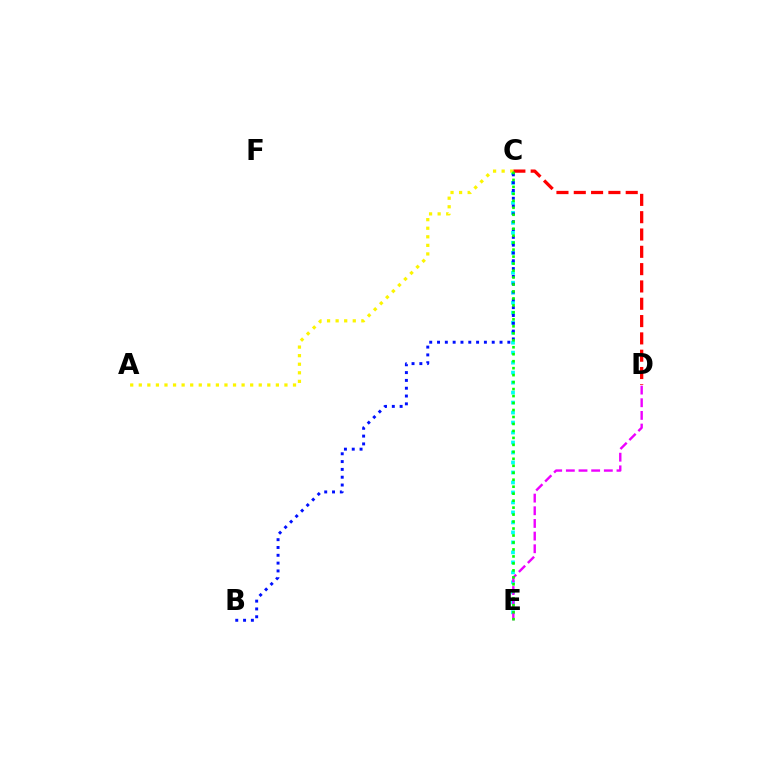{('C', 'E'): [{'color': '#00fff6', 'line_style': 'dotted', 'thickness': 2.71}, {'color': '#08ff00', 'line_style': 'dotted', 'thickness': 1.89}], ('B', 'C'): [{'color': '#0010ff', 'line_style': 'dotted', 'thickness': 2.12}], ('D', 'E'): [{'color': '#ee00ff', 'line_style': 'dashed', 'thickness': 1.72}], ('C', 'D'): [{'color': '#ff0000', 'line_style': 'dashed', 'thickness': 2.35}], ('A', 'C'): [{'color': '#fcf500', 'line_style': 'dotted', 'thickness': 2.33}]}